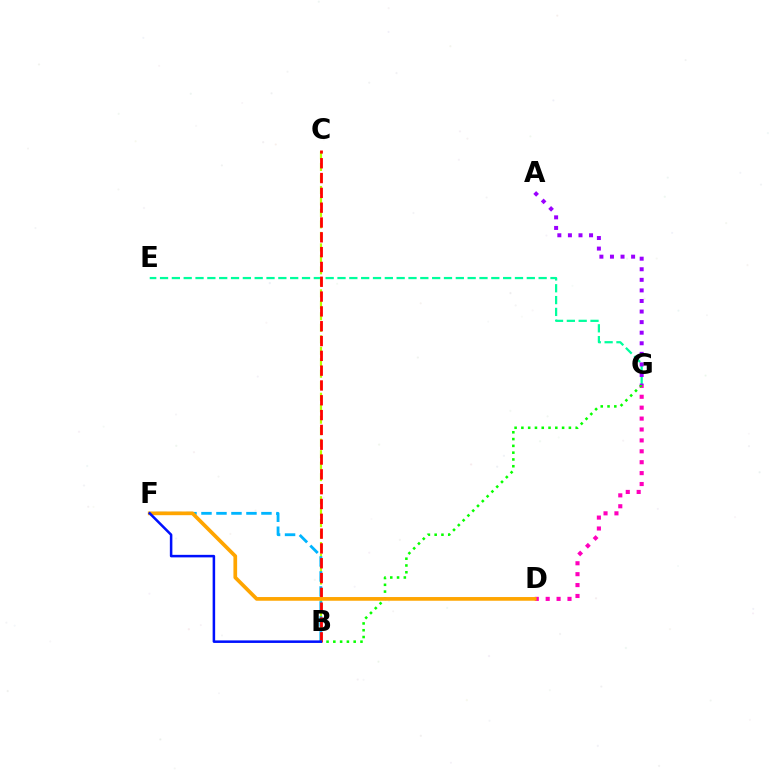{('E', 'G'): [{'color': '#00ff9d', 'line_style': 'dashed', 'thickness': 1.61}], ('D', 'G'): [{'color': '#ff00bd', 'line_style': 'dotted', 'thickness': 2.96}], ('B', 'C'): [{'color': '#b3ff00', 'line_style': 'dashed', 'thickness': 1.56}, {'color': '#ff0000', 'line_style': 'dashed', 'thickness': 2.01}], ('B', 'F'): [{'color': '#00b5ff', 'line_style': 'dashed', 'thickness': 2.04}, {'color': '#0010ff', 'line_style': 'solid', 'thickness': 1.82}], ('B', 'G'): [{'color': '#08ff00', 'line_style': 'dotted', 'thickness': 1.84}], ('D', 'F'): [{'color': '#ffa500', 'line_style': 'solid', 'thickness': 2.67}], ('A', 'G'): [{'color': '#9b00ff', 'line_style': 'dotted', 'thickness': 2.87}]}